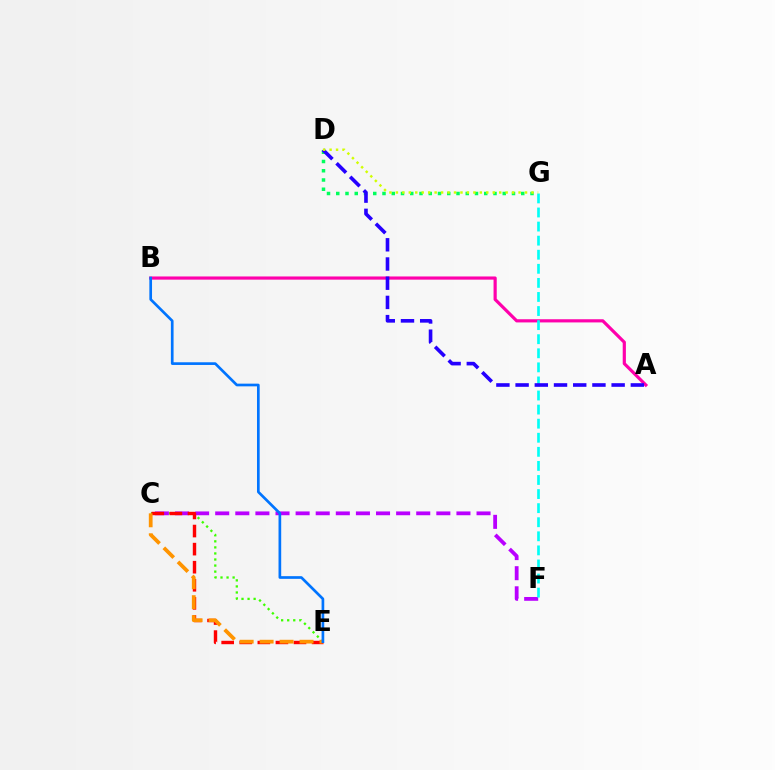{('D', 'G'): [{'color': '#00ff5c', 'line_style': 'dotted', 'thickness': 2.51}, {'color': '#d1ff00', 'line_style': 'dotted', 'thickness': 1.75}], ('C', 'E'): [{'color': '#3dff00', 'line_style': 'dotted', 'thickness': 1.65}, {'color': '#ff0000', 'line_style': 'dashed', 'thickness': 2.46}, {'color': '#ff9400', 'line_style': 'dashed', 'thickness': 2.71}], ('C', 'F'): [{'color': '#b900ff', 'line_style': 'dashed', 'thickness': 2.73}], ('A', 'B'): [{'color': '#ff00ac', 'line_style': 'solid', 'thickness': 2.29}], ('F', 'G'): [{'color': '#00fff6', 'line_style': 'dashed', 'thickness': 1.91}], ('A', 'D'): [{'color': '#2500ff', 'line_style': 'dashed', 'thickness': 2.61}], ('B', 'E'): [{'color': '#0074ff', 'line_style': 'solid', 'thickness': 1.93}]}